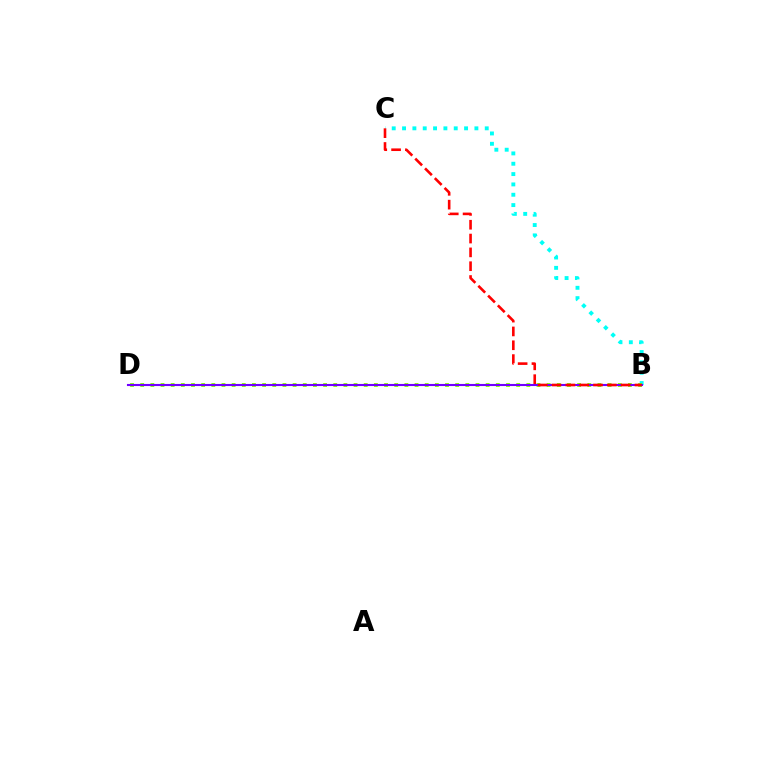{('B', 'C'): [{'color': '#00fff6', 'line_style': 'dotted', 'thickness': 2.81}, {'color': '#ff0000', 'line_style': 'dashed', 'thickness': 1.88}], ('B', 'D'): [{'color': '#84ff00', 'line_style': 'dotted', 'thickness': 2.76}, {'color': '#7200ff', 'line_style': 'solid', 'thickness': 1.51}]}